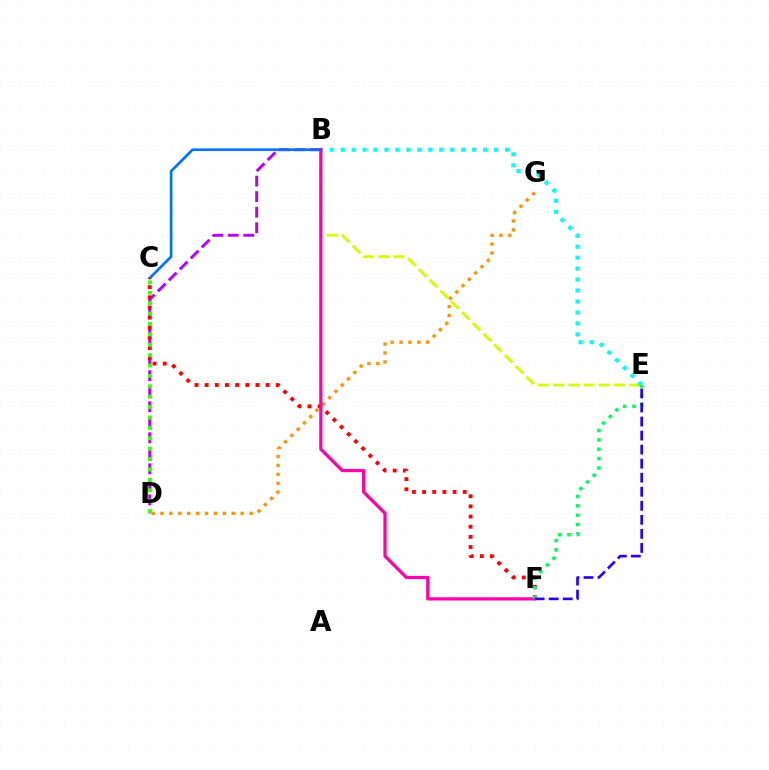{('B', 'D'): [{'color': '#b900ff', 'line_style': 'dashed', 'thickness': 2.11}], ('B', 'E'): [{'color': '#d1ff00', 'line_style': 'dashed', 'thickness': 2.06}, {'color': '#00fff6', 'line_style': 'dotted', 'thickness': 2.98}], ('D', 'G'): [{'color': '#ff9400', 'line_style': 'dotted', 'thickness': 2.42}], ('B', 'C'): [{'color': '#0074ff', 'line_style': 'solid', 'thickness': 1.94}], ('C', 'F'): [{'color': '#ff0000', 'line_style': 'dotted', 'thickness': 2.76}], ('C', 'D'): [{'color': '#3dff00', 'line_style': 'dotted', 'thickness': 2.82}], ('B', 'F'): [{'color': '#ff00ac', 'line_style': 'solid', 'thickness': 2.32}], ('E', 'F'): [{'color': '#00ff5c', 'line_style': 'dotted', 'thickness': 2.54}, {'color': '#2500ff', 'line_style': 'dashed', 'thickness': 1.91}]}